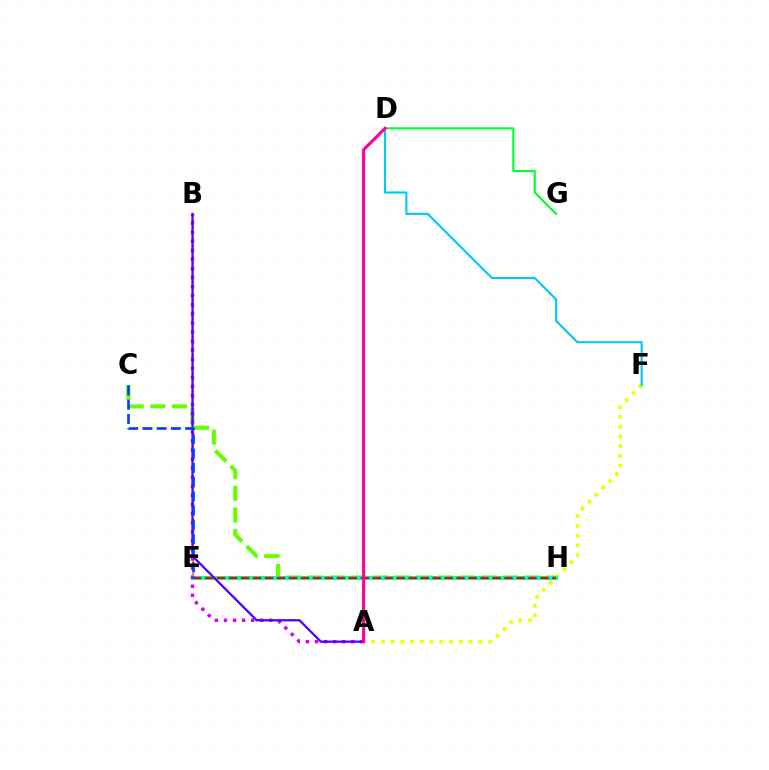{('B', 'E'): [{'color': '#ff8800', 'line_style': 'dotted', 'thickness': 1.65}], ('C', 'H'): [{'color': '#66ff00', 'line_style': 'dashed', 'thickness': 2.95}], ('A', 'F'): [{'color': '#eeff00', 'line_style': 'dotted', 'thickness': 2.65}], ('E', 'H'): [{'color': '#00ffaf', 'line_style': 'solid', 'thickness': 2.98}, {'color': '#ff0000', 'line_style': 'dashed', 'thickness': 1.63}], ('D', 'G'): [{'color': '#00ff27', 'line_style': 'solid', 'thickness': 1.51}], ('A', 'B'): [{'color': '#d600ff', 'line_style': 'dotted', 'thickness': 2.47}, {'color': '#4f00ff', 'line_style': 'solid', 'thickness': 1.62}], ('D', 'F'): [{'color': '#00c7ff', 'line_style': 'solid', 'thickness': 1.52}], ('C', 'E'): [{'color': '#003fff', 'line_style': 'dashed', 'thickness': 1.93}], ('A', 'D'): [{'color': '#ff00a0', 'line_style': 'solid', 'thickness': 2.22}]}